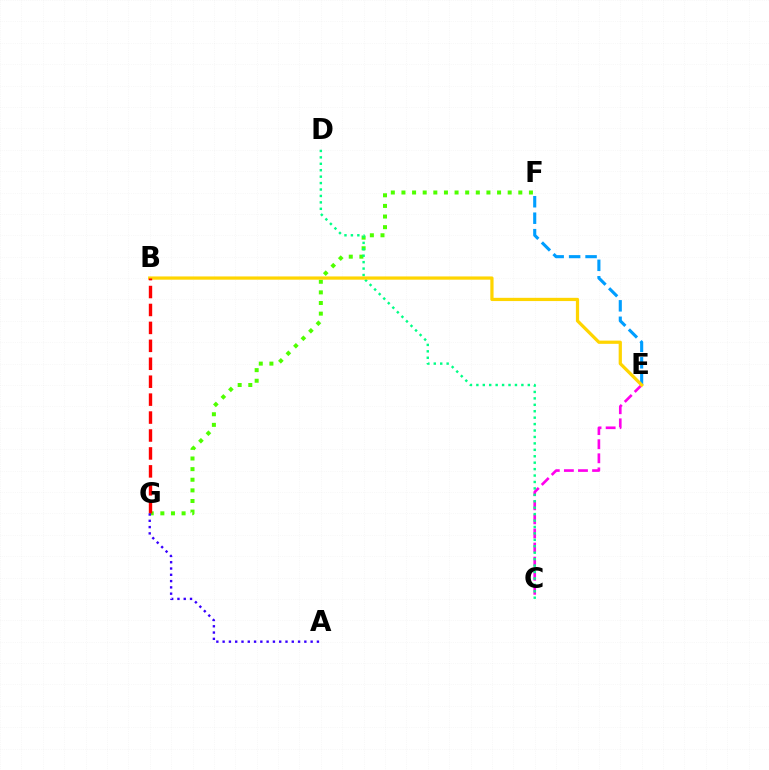{('E', 'F'): [{'color': '#009eff', 'line_style': 'dashed', 'thickness': 2.24}], ('C', 'E'): [{'color': '#ff00ed', 'line_style': 'dashed', 'thickness': 1.91}], ('F', 'G'): [{'color': '#4fff00', 'line_style': 'dotted', 'thickness': 2.89}], ('C', 'D'): [{'color': '#00ff86', 'line_style': 'dotted', 'thickness': 1.75}], ('B', 'E'): [{'color': '#ffd500', 'line_style': 'solid', 'thickness': 2.33}], ('B', 'G'): [{'color': '#ff0000', 'line_style': 'dashed', 'thickness': 2.44}], ('A', 'G'): [{'color': '#3700ff', 'line_style': 'dotted', 'thickness': 1.71}]}